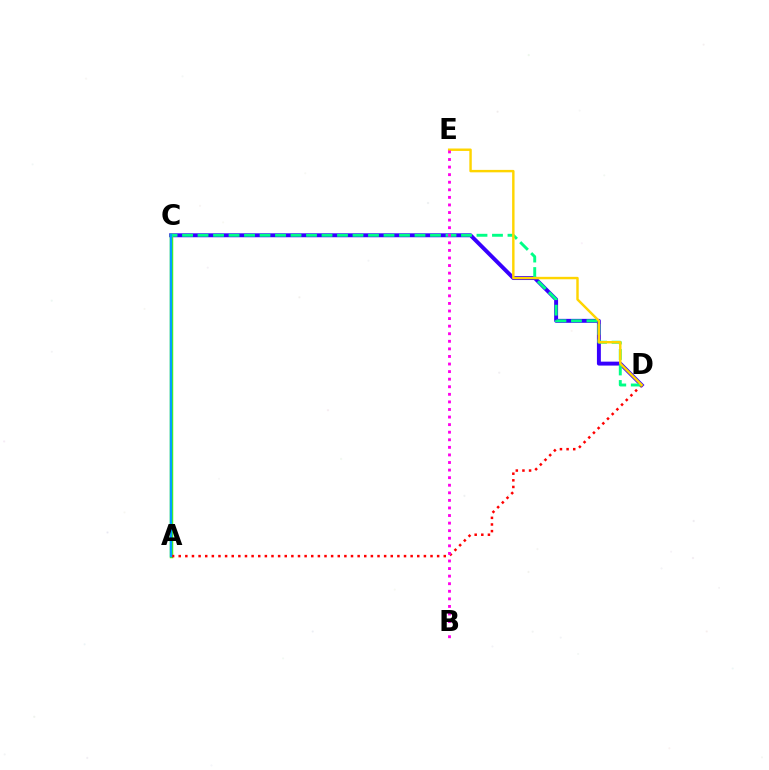{('C', 'D'): [{'color': '#3700ff', 'line_style': 'solid', 'thickness': 2.83}, {'color': '#00ff86', 'line_style': 'dashed', 'thickness': 2.11}], ('A', 'C'): [{'color': '#4fff00', 'line_style': 'solid', 'thickness': 2.51}, {'color': '#009eff', 'line_style': 'solid', 'thickness': 1.76}], ('A', 'D'): [{'color': '#ff0000', 'line_style': 'dotted', 'thickness': 1.8}], ('D', 'E'): [{'color': '#ffd500', 'line_style': 'solid', 'thickness': 1.75}], ('B', 'E'): [{'color': '#ff00ed', 'line_style': 'dotted', 'thickness': 2.06}]}